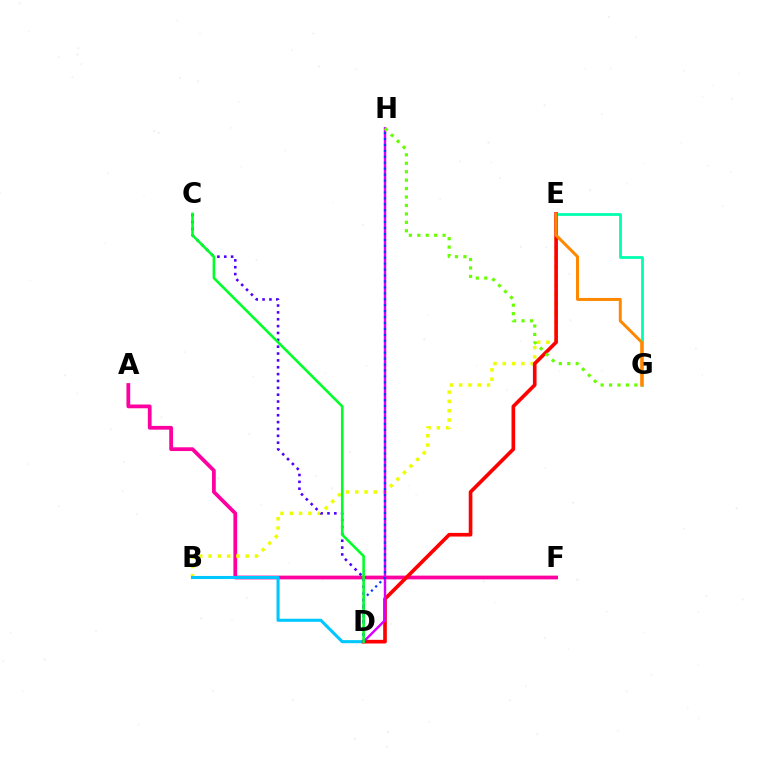{('A', 'F'): [{'color': '#ff00a0', 'line_style': 'solid', 'thickness': 2.7}], ('B', 'E'): [{'color': '#eeff00', 'line_style': 'dotted', 'thickness': 2.52}], ('B', 'D'): [{'color': '#00c7ff', 'line_style': 'solid', 'thickness': 2.22}], ('E', 'G'): [{'color': '#00ffaf', 'line_style': 'solid', 'thickness': 2.0}, {'color': '#ff8800', 'line_style': 'solid', 'thickness': 2.15}], ('C', 'D'): [{'color': '#4f00ff', 'line_style': 'dotted', 'thickness': 1.86}, {'color': '#00ff27', 'line_style': 'solid', 'thickness': 1.86}], ('D', 'E'): [{'color': '#ff0000', 'line_style': 'solid', 'thickness': 2.63}], ('D', 'H'): [{'color': '#d600ff', 'line_style': 'solid', 'thickness': 1.75}, {'color': '#003fff', 'line_style': 'dotted', 'thickness': 1.61}], ('G', 'H'): [{'color': '#66ff00', 'line_style': 'dotted', 'thickness': 2.29}]}